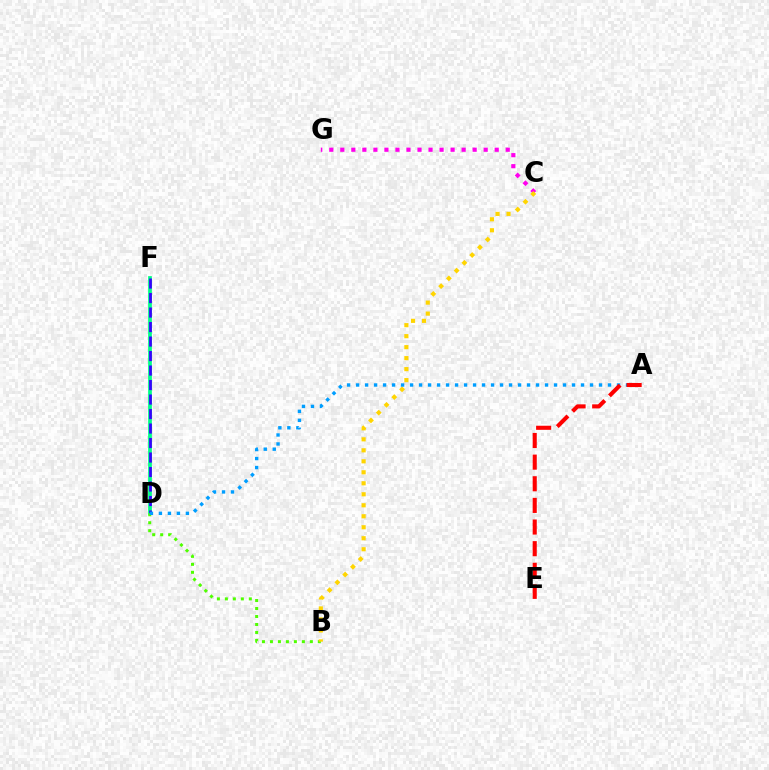{('D', 'F'): [{'color': '#00ff86', 'line_style': 'solid', 'thickness': 2.69}, {'color': '#3700ff', 'line_style': 'dashed', 'thickness': 1.97}], ('C', 'G'): [{'color': '#ff00ed', 'line_style': 'dotted', 'thickness': 3.0}], ('B', 'D'): [{'color': '#4fff00', 'line_style': 'dotted', 'thickness': 2.17}], ('B', 'C'): [{'color': '#ffd500', 'line_style': 'dotted', 'thickness': 2.99}], ('A', 'D'): [{'color': '#009eff', 'line_style': 'dotted', 'thickness': 2.44}], ('A', 'E'): [{'color': '#ff0000', 'line_style': 'dashed', 'thickness': 2.94}]}